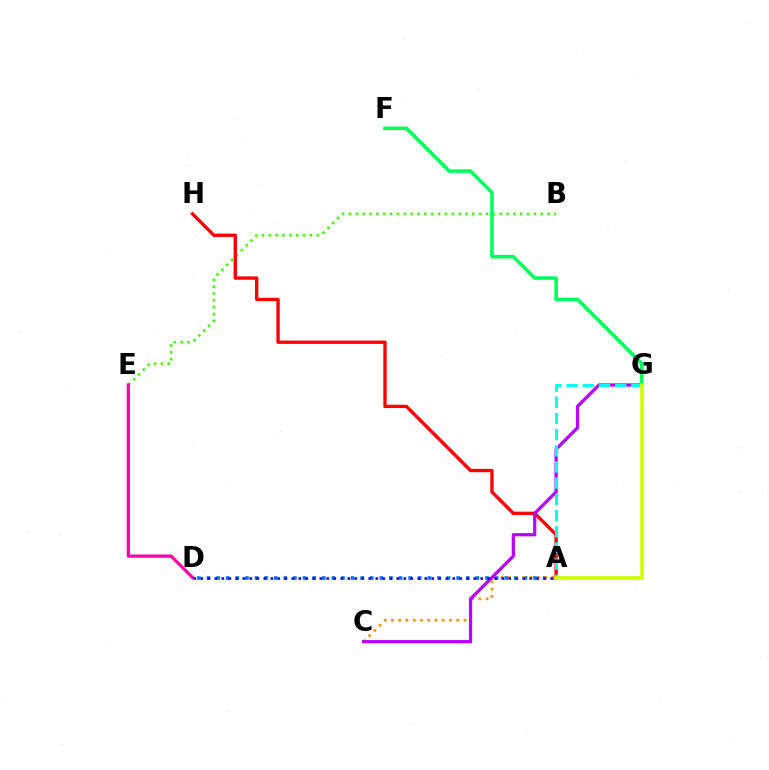{('B', 'E'): [{'color': '#3dff00', 'line_style': 'dotted', 'thickness': 1.86}], ('A', 'D'): [{'color': '#0074ff', 'line_style': 'dotted', 'thickness': 2.61}, {'color': '#2500ff', 'line_style': 'dotted', 'thickness': 1.9}], ('A', 'H'): [{'color': '#ff0000', 'line_style': 'solid', 'thickness': 2.4}], ('A', 'C'): [{'color': '#ff9400', 'line_style': 'dotted', 'thickness': 1.97}], ('F', 'G'): [{'color': '#00ff5c', 'line_style': 'solid', 'thickness': 2.56}], ('D', 'E'): [{'color': '#ff00ac', 'line_style': 'solid', 'thickness': 2.33}], ('C', 'G'): [{'color': '#b900ff', 'line_style': 'solid', 'thickness': 2.33}], ('A', 'G'): [{'color': '#00fff6', 'line_style': 'dashed', 'thickness': 2.2}, {'color': '#d1ff00', 'line_style': 'solid', 'thickness': 2.65}]}